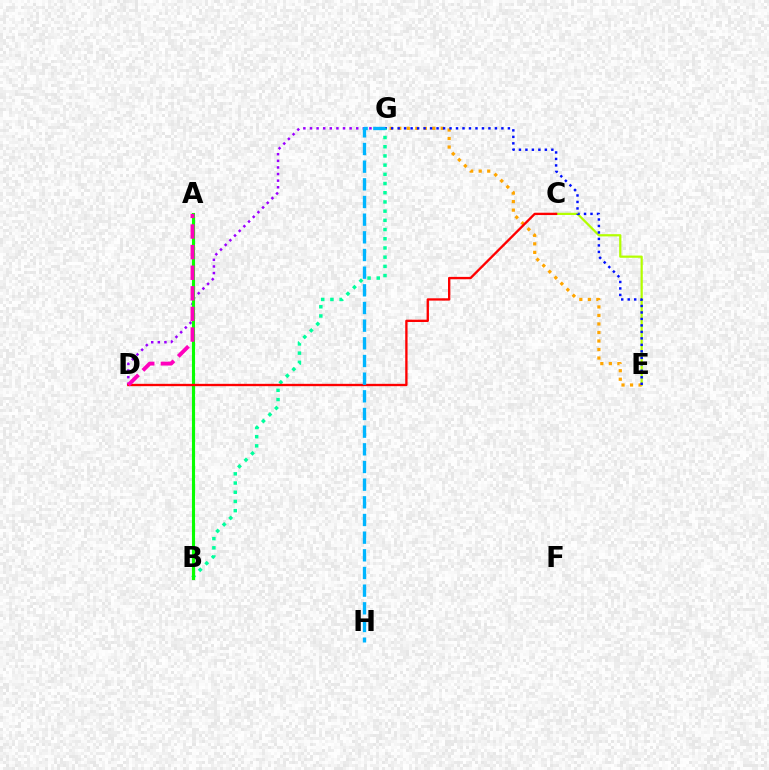{('C', 'E'): [{'color': '#b3ff00', 'line_style': 'solid', 'thickness': 1.6}], ('E', 'G'): [{'color': '#ffa500', 'line_style': 'dotted', 'thickness': 2.31}, {'color': '#0010ff', 'line_style': 'dotted', 'thickness': 1.76}], ('D', 'G'): [{'color': '#9b00ff', 'line_style': 'dotted', 'thickness': 1.8}], ('B', 'G'): [{'color': '#00ff9d', 'line_style': 'dotted', 'thickness': 2.5}], ('A', 'B'): [{'color': '#08ff00', 'line_style': 'solid', 'thickness': 2.24}], ('C', 'D'): [{'color': '#ff0000', 'line_style': 'solid', 'thickness': 1.68}], ('A', 'D'): [{'color': '#ff00bd', 'line_style': 'dashed', 'thickness': 2.8}], ('G', 'H'): [{'color': '#00b5ff', 'line_style': 'dashed', 'thickness': 2.4}]}